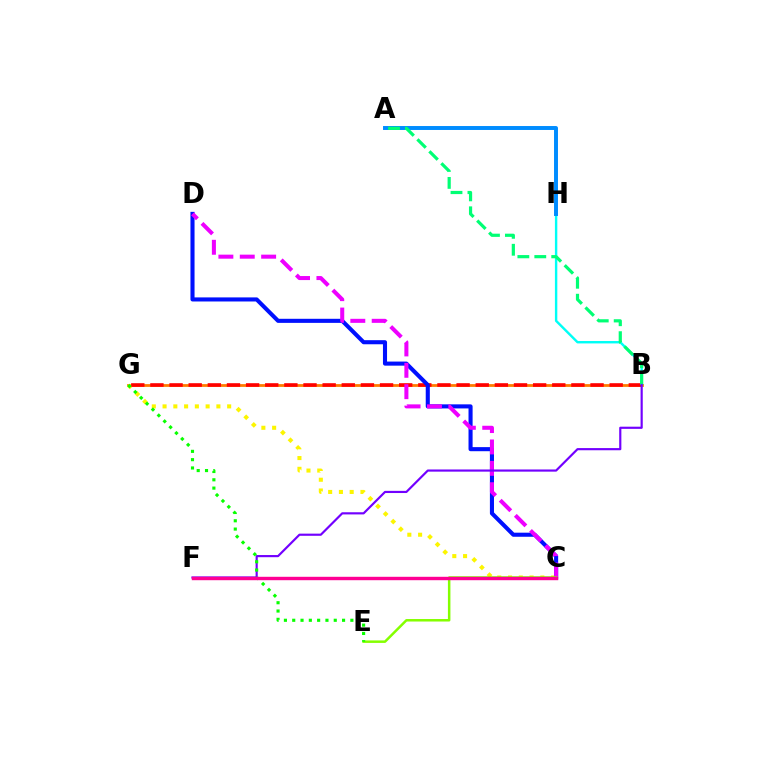{('B', 'H'): [{'color': '#00fff6', 'line_style': 'solid', 'thickness': 1.73}], ('B', 'G'): [{'color': '#ff7c00', 'line_style': 'solid', 'thickness': 2.0}, {'color': '#ff0000', 'line_style': 'dashed', 'thickness': 2.6}], ('C', 'G'): [{'color': '#fcf500', 'line_style': 'dotted', 'thickness': 2.93}], ('C', 'D'): [{'color': '#0010ff', 'line_style': 'solid', 'thickness': 2.94}, {'color': '#ee00ff', 'line_style': 'dashed', 'thickness': 2.9}], ('A', 'H'): [{'color': '#008cff', 'line_style': 'solid', 'thickness': 2.84}], ('A', 'B'): [{'color': '#00ff74', 'line_style': 'dashed', 'thickness': 2.3}], ('B', 'F'): [{'color': '#7200ff', 'line_style': 'solid', 'thickness': 1.56}], ('C', 'E'): [{'color': '#84ff00', 'line_style': 'solid', 'thickness': 1.8}], ('E', 'G'): [{'color': '#08ff00', 'line_style': 'dotted', 'thickness': 2.26}], ('C', 'F'): [{'color': '#ff0094', 'line_style': 'solid', 'thickness': 2.45}]}